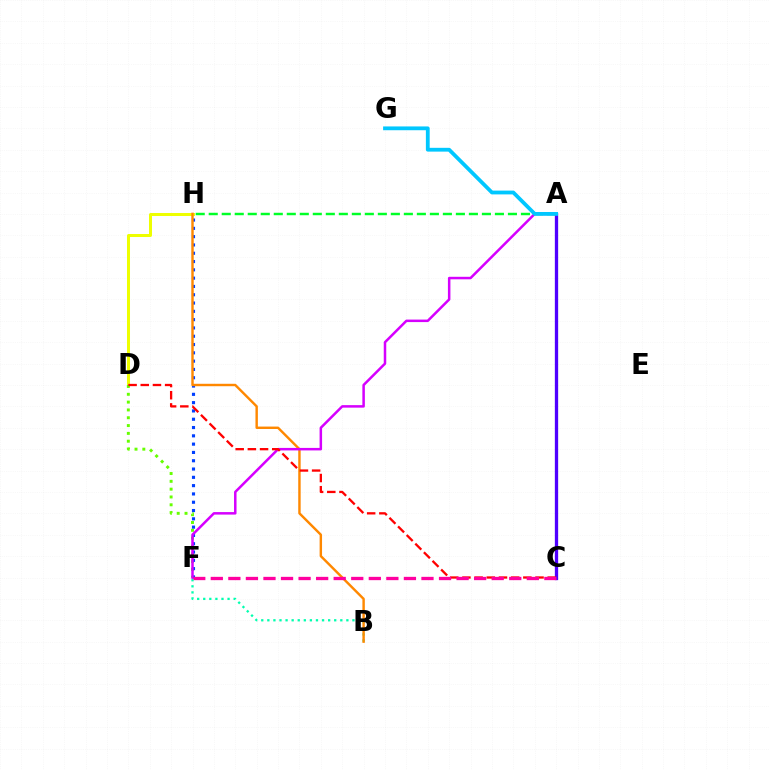{('D', 'H'): [{'color': '#eeff00', 'line_style': 'solid', 'thickness': 2.16}], ('A', 'C'): [{'color': '#4f00ff', 'line_style': 'solid', 'thickness': 2.37}], ('D', 'F'): [{'color': '#66ff00', 'line_style': 'dotted', 'thickness': 2.12}], ('F', 'H'): [{'color': '#003fff', 'line_style': 'dotted', 'thickness': 2.26}], ('B', 'F'): [{'color': '#00ffaf', 'line_style': 'dotted', 'thickness': 1.65}], ('B', 'H'): [{'color': '#ff8800', 'line_style': 'solid', 'thickness': 1.75}], ('A', 'F'): [{'color': '#d600ff', 'line_style': 'solid', 'thickness': 1.81}], ('A', 'H'): [{'color': '#00ff27', 'line_style': 'dashed', 'thickness': 1.77}], ('C', 'D'): [{'color': '#ff0000', 'line_style': 'dashed', 'thickness': 1.66}], ('A', 'G'): [{'color': '#00c7ff', 'line_style': 'solid', 'thickness': 2.73}], ('C', 'F'): [{'color': '#ff00a0', 'line_style': 'dashed', 'thickness': 2.38}]}